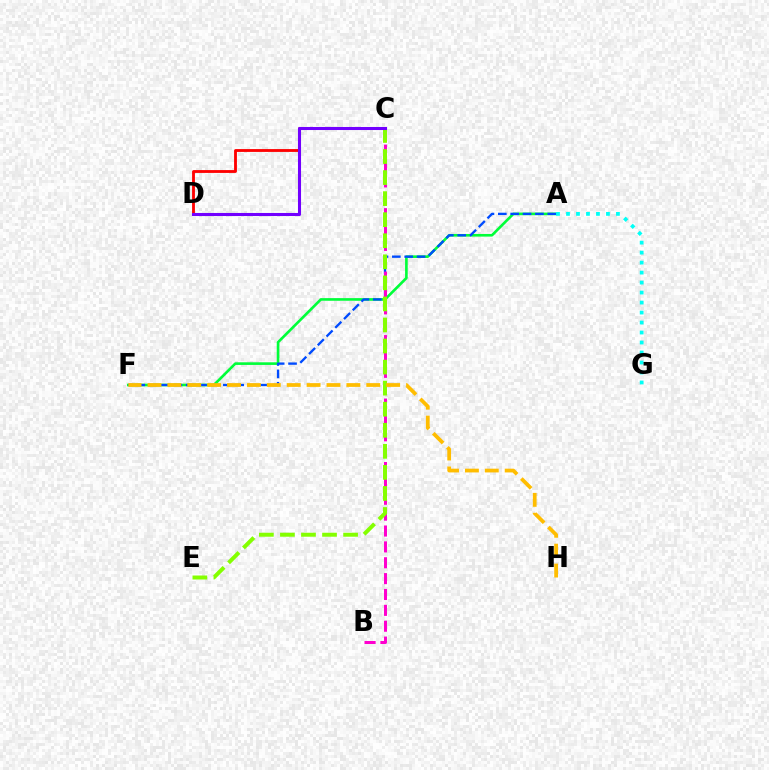{('A', 'F'): [{'color': '#00ff39', 'line_style': 'solid', 'thickness': 1.9}, {'color': '#004bff', 'line_style': 'dashed', 'thickness': 1.68}], ('C', 'D'): [{'color': '#ff0000', 'line_style': 'solid', 'thickness': 2.04}, {'color': '#7200ff', 'line_style': 'solid', 'thickness': 2.21}], ('B', 'C'): [{'color': '#ff00cf', 'line_style': 'dashed', 'thickness': 2.16}], ('C', 'E'): [{'color': '#84ff00', 'line_style': 'dashed', 'thickness': 2.86}], ('A', 'G'): [{'color': '#00fff6', 'line_style': 'dotted', 'thickness': 2.71}], ('F', 'H'): [{'color': '#ffbd00', 'line_style': 'dashed', 'thickness': 2.7}]}